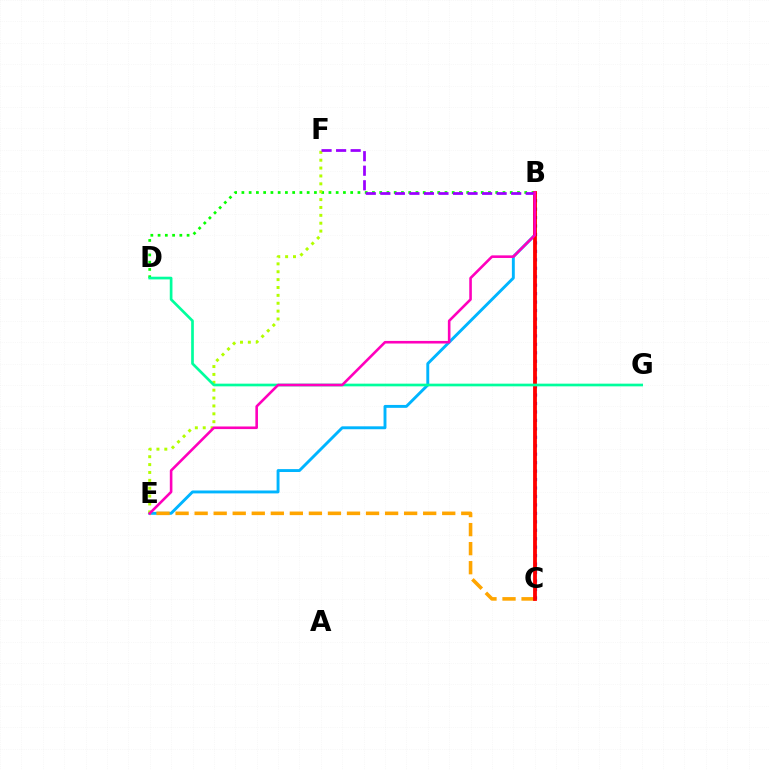{('B', 'E'): [{'color': '#00b5ff', 'line_style': 'solid', 'thickness': 2.09}, {'color': '#ff00bd', 'line_style': 'solid', 'thickness': 1.87}], ('B', 'D'): [{'color': '#08ff00', 'line_style': 'dotted', 'thickness': 1.97}], ('C', 'E'): [{'color': '#ffa500', 'line_style': 'dashed', 'thickness': 2.59}], ('B', 'C'): [{'color': '#0010ff', 'line_style': 'dotted', 'thickness': 2.3}, {'color': '#ff0000', 'line_style': 'solid', 'thickness': 2.75}], ('E', 'F'): [{'color': '#b3ff00', 'line_style': 'dotted', 'thickness': 2.14}], ('D', 'G'): [{'color': '#00ff9d', 'line_style': 'solid', 'thickness': 1.94}], ('B', 'F'): [{'color': '#9b00ff', 'line_style': 'dashed', 'thickness': 1.97}]}